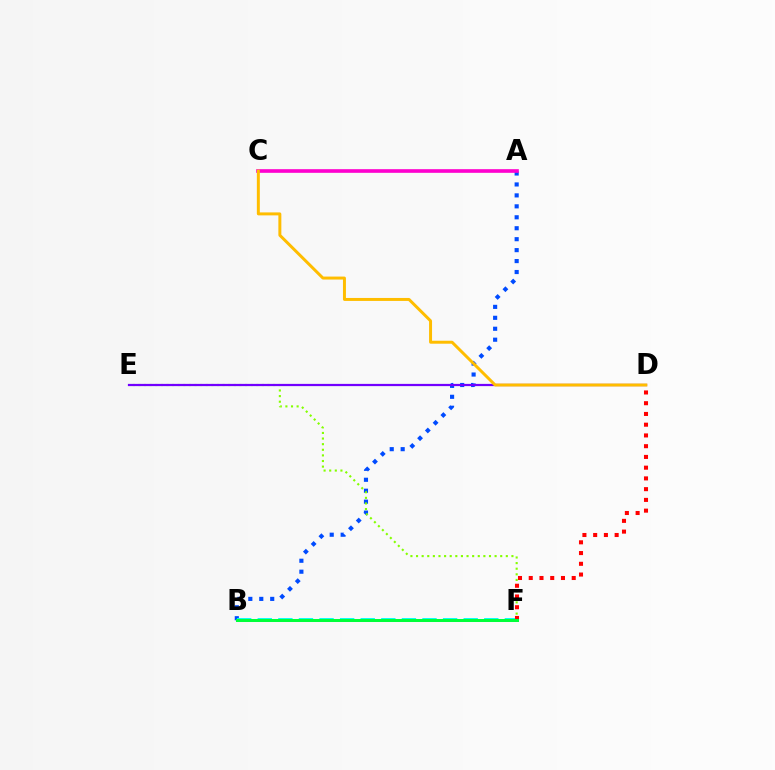{('A', 'B'): [{'color': '#004bff', 'line_style': 'dotted', 'thickness': 2.97}], ('B', 'F'): [{'color': '#00fff6', 'line_style': 'dashed', 'thickness': 2.8}, {'color': '#00ff39', 'line_style': 'solid', 'thickness': 2.17}], ('A', 'C'): [{'color': '#ff00cf', 'line_style': 'solid', 'thickness': 2.62}], ('E', 'F'): [{'color': '#84ff00', 'line_style': 'dotted', 'thickness': 1.52}], ('D', 'E'): [{'color': '#7200ff', 'line_style': 'solid', 'thickness': 1.6}], ('D', 'F'): [{'color': '#ff0000', 'line_style': 'dotted', 'thickness': 2.92}], ('C', 'D'): [{'color': '#ffbd00', 'line_style': 'solid', 'thickness': 2.14}]}